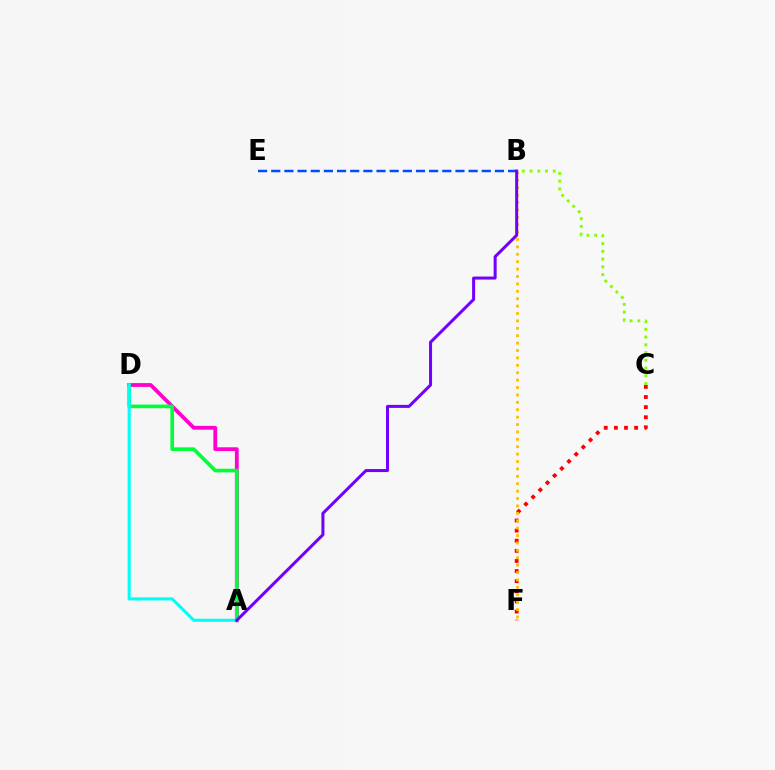{('B', 'C'): [{'color': '#84ff00', 'line_style': 'dotted', 'thickness': 2.1}], ('C', 'F'): [{'color': '#ff0000', 'line_style': 'dotted', 'thickness': 2.75}], ('A', 'D'): [{'color': '#ff00cf', 'line_style': 'solid', 'thickness': 2.73}, {'color': '#00ff39', 'line_style': 'solid', 'thickness': 2.63}, {'color': '#00fff6', 'line_style': 'solid', 'thickness': 2.21}], ('B', 'F'): [{'color': '#ffbd00', 'line_style': 'dotted', 'thickness': 2.01}], ('B', 'E'): [{'color': '#004bff', 'line_style': 'dashed', 'thickness': 1.79}], ('A', 'B'): [{'color': '#7200ff', 'line_style': 'solid', 'thickness': 2.17}]}